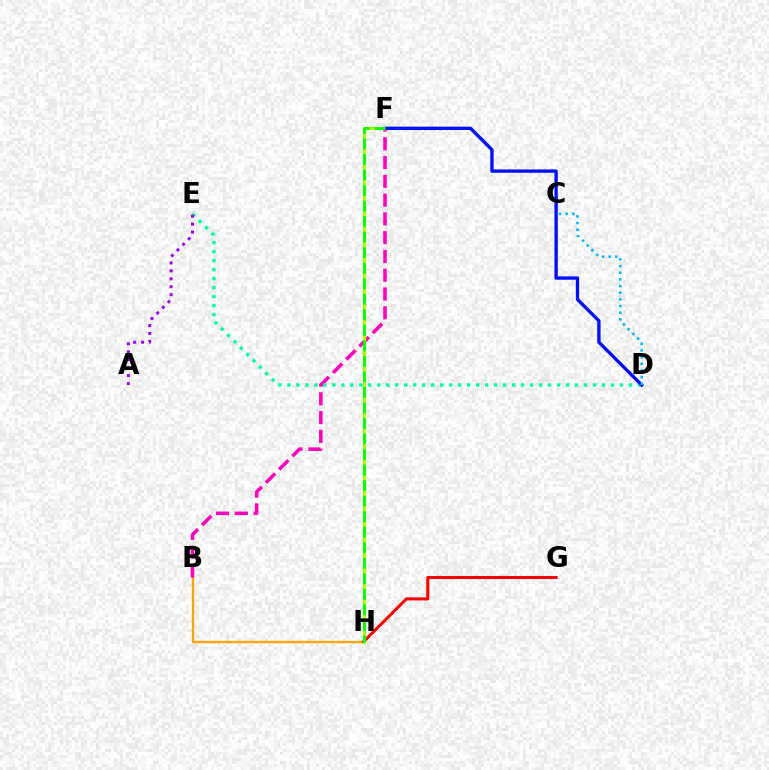{('B', 'H'): [{'color': '#ffa500', 'line_style': 'solid', 'thickness': 1.7}], ('G', 'H'): [{'color': '#ff0000', 'line_style': 'solid', 'thickness': 2.21}], ('B', 'F'): [{'color': '#ff00bd', 'line_style': 'dashed', 'thickness': 2.55}], ('D', 'E'): [{'color': '#00ff9d', 'line_style': 'dotted', 'thickness': 2.44}], ('F', 'H'): [{'color': '#b3ff00', 'line_style': 'solid', 'thickness': 2.25}, {'color': '#08ff00', 'line_style': 'dashed', 'thickness': 2.11}], ('A', 'E'): [{'color': '#9b00ff', 'line_style': 'dotted', 'thickness': 2.16}], ('D', 'F'): [{'color': '#0010ff', 'line_style': 'solid', 'thickness': 2.41}], ('C', 'D'): [{'color': '#00b5ff', 'line_style': 'dotted', 'thickness': 1.81}]}